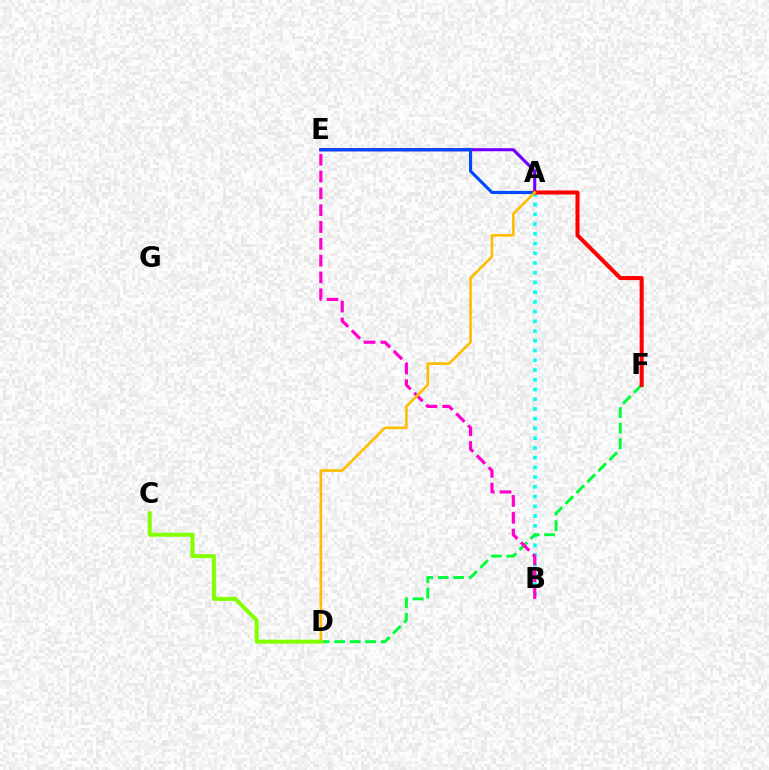{('A', 'B'): [{'color': '#00fff6', 'line_style': 'dotted', 'thickness': 2.64}], ('D', 'F'): [{'color': '#00ff39', 'line_style': 'dashed', 'thickness': 2.11}], ('B', 'E'): [{'color': '#ff00cf', 'line_style': 'dashed', 'thickness': 2.29}], ('A', 'E'): [{'color': '#7200ff', 'line_style': 'solid', 'thickness': 2.21}, {'color': '#004bff', 'line_style': 'solid', 'thickness': 2.26}], ('A', 'F'): [{'color': '#ff0000', 'line_style': 'solid', 'thickness': 2.9}], ('A', 'D'): [{'color': '#ffbd00', 'line_style': 'solid', 'thickness': 1.88}], ('C', 'D'): [{'color': '#84ff00', 'line_style': 'solid', 'thickness': 2.89}]}